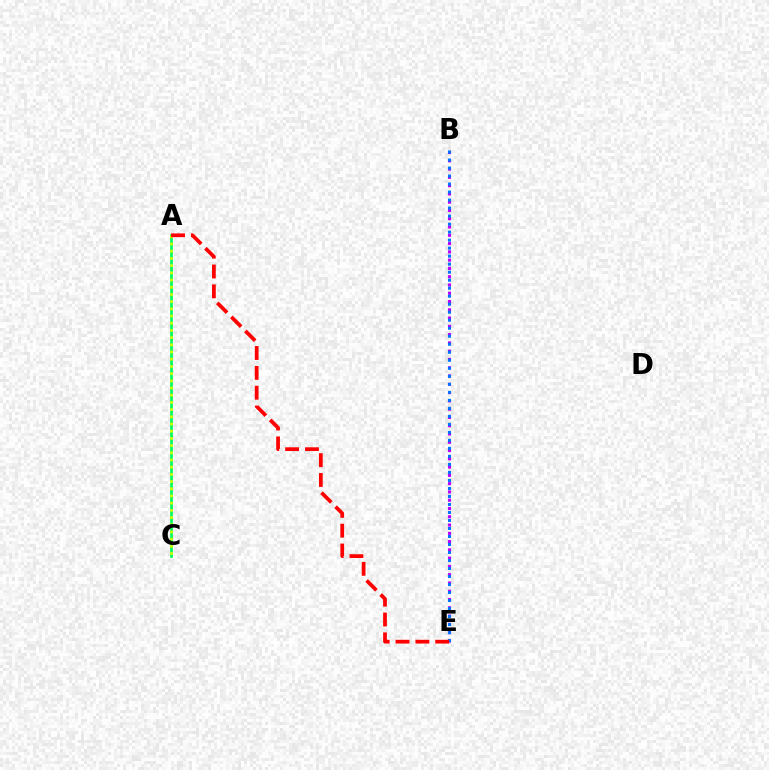{('A', 'C'): [{'color': '#00ff5c', 'line_style': 'solid', 'thickness': 1.97}, {'color': '#d1ff00', 'line_style': 'dotted', 'thickness': 1.96}], ('B', 'E'): [{'color': '#b900ff', 'line_style': 'dotted', 'thickness': 2.25}, {'color': '#0074ff', 'line_style': 'dotted', 'thickness': 2.18}], ('A', 'E'): [{'color': '#ff0000', 'line_style': 'dashed', 'thickness': 2.7}]}